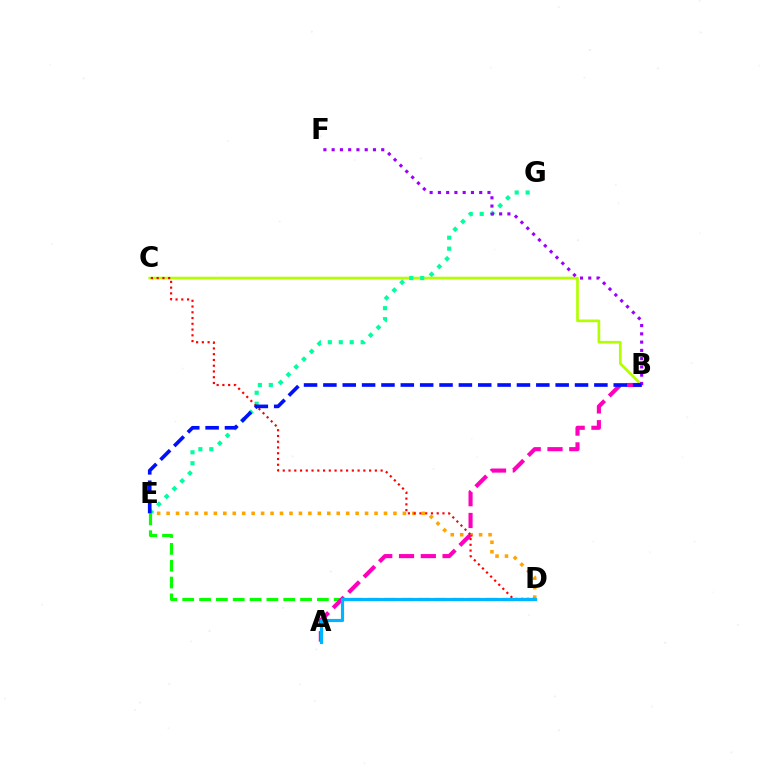{('B', 'C'): [{'color': '#b3ff00', 'line_style': 'solid', 'thickness': 1.93}], ('E', 'G'): [{'color': '#00ff9d', 'line_style': 'dotted', 'thickness': 2.98}], ('B', 'F'): [{'color': '#9b00ff', 'line_style': 'dotted', 'thickness': 2.25}], ('D', 'E'): [{'color': '#ffa500', 'line_style': 'dotted', 'thickness': 2.57}, {'color': '#08ff00', 'line_style': 'dashed', 'thickness': 2.29}], ('A', 'B'): [{'color': '#ff00bd', 'line_style': 'dashed', 'thickness': 2.96}], ('C', 'D'): [{'color': '#ff0000', 'line_style': 'dotted', 'thickness': 1.56}], ('A', 'D'): [{'color': '#00b5ff', 'line_style': 'solid', 'thickness': 2.27}], ('B', 'E'): [{'color': '#0010ff', 'line_style': 'dashed', 'thickness': 2.63}]}